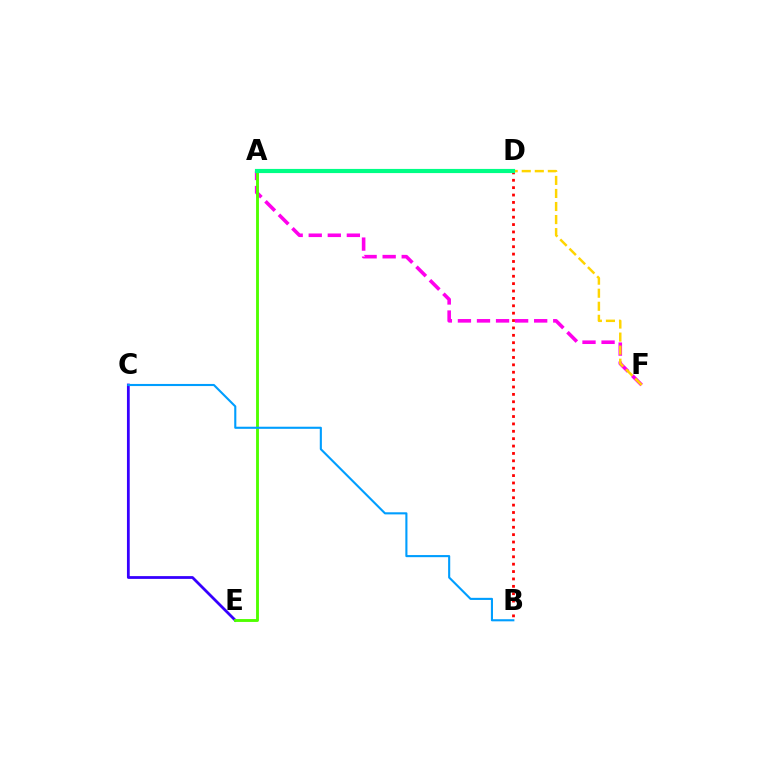{('C', 'E'): [{'color': '#3700ff', 'line_style': 'solid', 'thickness': 2.0}], ('A', 'F'): [{'color': '#ff00ed', 'line_style': 'dashed', 'thickness': 2.59}], ('A', 'E'): [{'color': '#4fff00', 'line_style': 'solid', 'thickness': 2.07}], ('D', 'F'): [{'color': '#ffd500', 'line_style': 'dashed', 'thickness': 1.77}], ('B', 'D'): [{'color': '#ff0000', 'line_style': 'dotted', 'thickness': 2.01}], ('A', 'D'): [{'color': '#00ff86', 'line_style': 'solid', 'thickness': 2.99}], ('B', 'C'): [{'color': '#009eff', 'line_style': 'solid', 'thickness': 1.52}]}